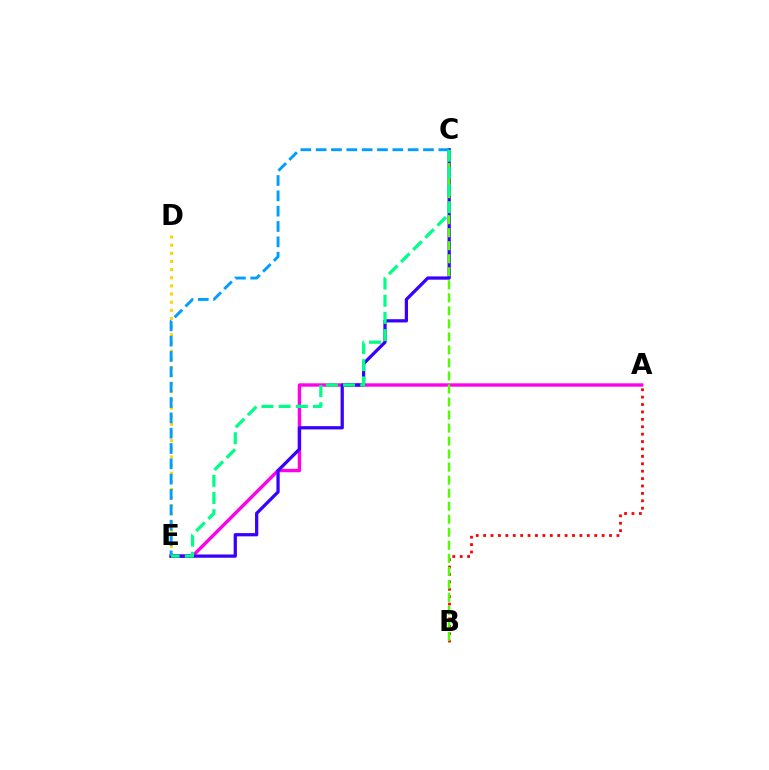{('A', 'E'): [{'color': '#ff00ed', 'line_style': 'solid', 'thickness': 2.43}], ('A', 'B'): [{'color': '#ff0000', 'line_style': 'dotted', 'thickness': 2.01}], ('D', 'E'): [{'color': '#ffd500', 'line_style': 'dotted', 'thickness': 2.21}], ('C', 'E'): [{'color': '#3700ff', 'line_style': 'solid', 'thickness': 2.34}, {'color': '#009eff', 'line_style': 'dashed', 'thickness': 2.08}, {'color': '#00ff86', 'line_style': 'dashed', 'thickness': 2.33}], ('B', 'C'): [{'color': '#4fff00', 'line_style': 'dashed', 'thickness': 1.77}]}